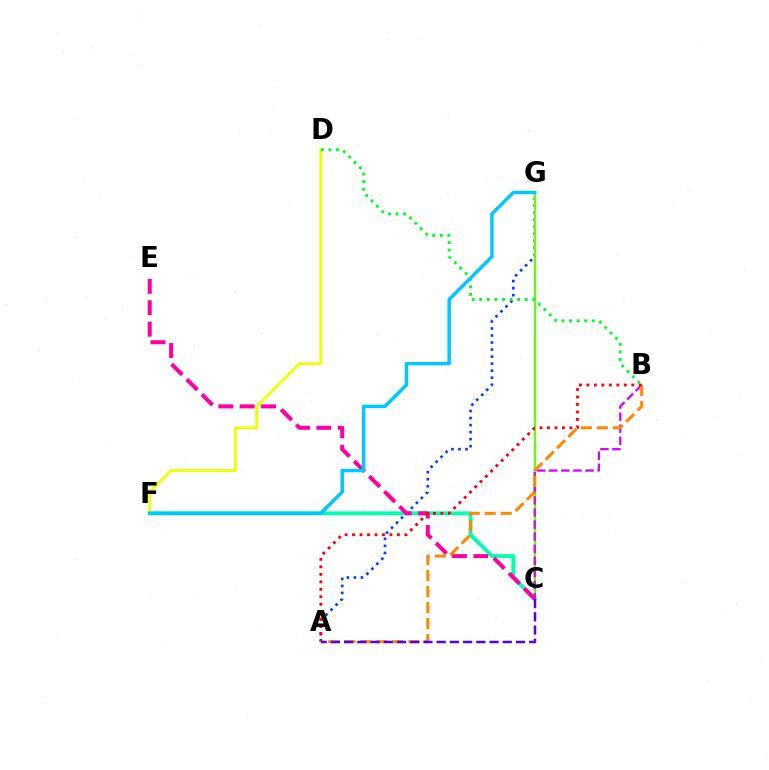{('A', 'G'): [{'color': '#003fff', 'line_style': 'dotted', 'thickness': 1.91}], ('C', 'F'): [{'color': '#00ffaf', 'line_style': 'solid', 'thickness': 2.79}], ('C', 'G'): [{'color': '#66ff00', 'line_style': 'solid', 'thickness': 1.73}], ('C', 'E'): [{'color': '#ff00a0', 'line_style': 'dashed', 'thickness': 2.9}], ('D', 'F'): [{'color': '#eeff00', 'line_style': 'solid', 'thickness': 2.02}], ('B', 'C'): [{'color': '#d600ff', 'line_style': 'dashed', 'thickness': 1.64}], ('A', 'B'): [{'color': '#ff8800', 'line_style': 'dashed', 'thickness': 2.17}, {'color': '#ff0000', 'line_style': 'dotted', 'thickness': 2.03}], ('B', 'D'): [{'color': '#00ff27', 'line_style': 'dotted', 'thickness': 2.06}], ('F', 'G'): [{'color': '#00c7ff', 'line_style': 'solid', 'thickness': 2.49}], ('A', 'C'): [{'color': '#4f00ff', 'line_style': 'dashed', 'thickness': 1.8}]}